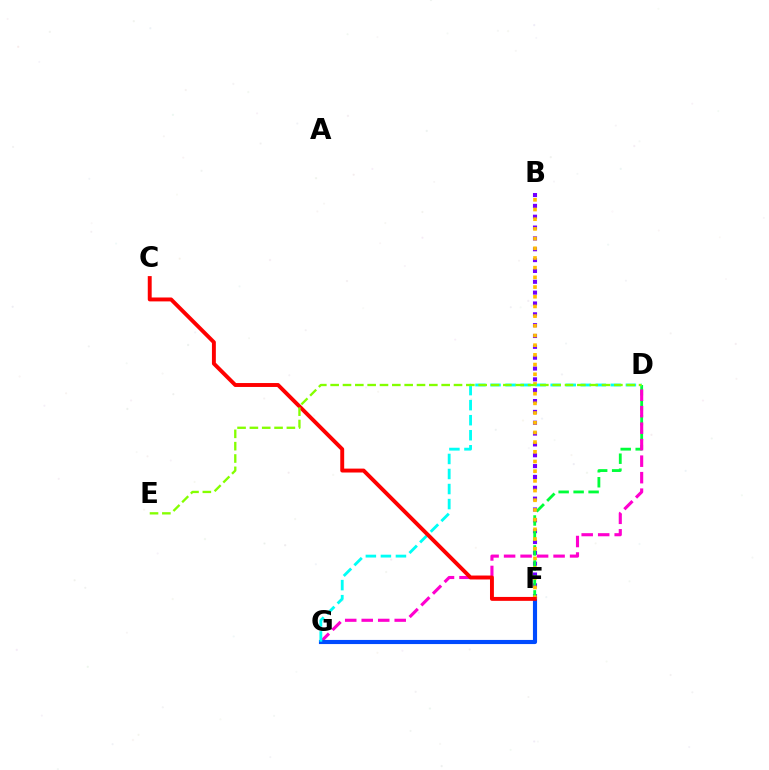{('B', 'F'): [{'color': '#7200ff', 'line_style': 'dotted', 'thickness': 2.95}, {'color': '#ffbd00', 'line_style': 'dotted', 'thickness': 2.63}], ('D', 'F'): [{'color': '#00ff39', 'line_style': 'dashed', 'thickness': 2.03}], ('D', 'G'): [{'color': '#ff00cf', 'line_style': 'dashed', 'thickness': 2.24}, {'color': '#00fff6', 'line_style': 'dashed', 'thickness': 2.04}], ('F', 'G'): [{'color': '#004bff', 'line_style': 'solid', 'thickness': 2.97}], ('C', 'F'): [{'color': '#ff0000', 'line_style': 'solid', 'thickness': 2.82}], ('D', 'E'): [{'color': '#84ff00', 'line_style': 'dashed', 'thickness': 1.68}]}